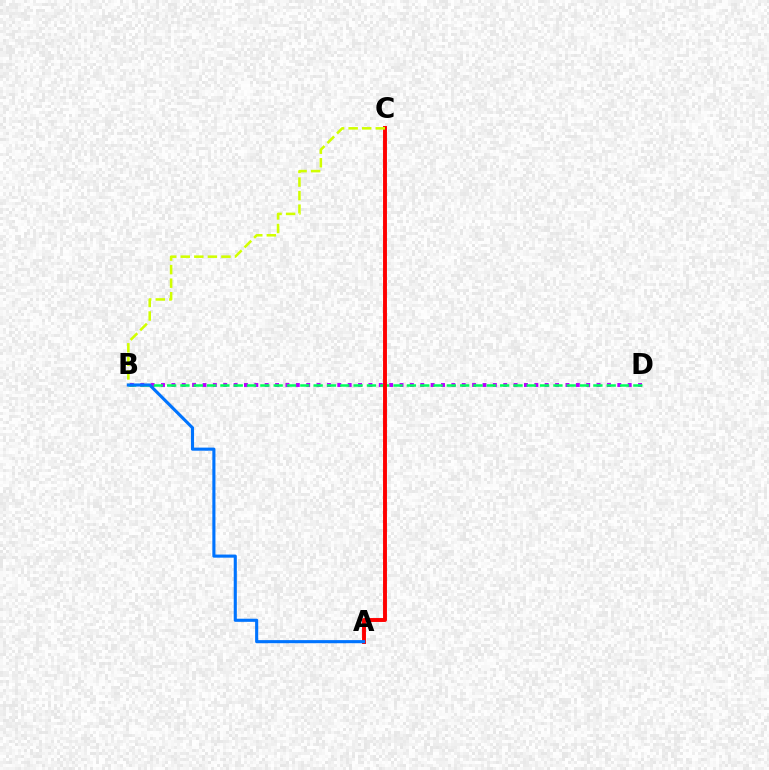{('B', 'D'): [{'color': '#b900ff', 'line_style': 'dotted', 'thickness': 2.82}, {'color': '#00ff5c', 'line_style': 'dashed', 'thickness': 1.81}], ('A', 'C'): [{'color': '#ff0000', 'line_style': 'solid', 'thickness': 2.82}], ('B', 'C'): [{'color': '#d1ff00', 'line_style': 'dashed', 'thickness': 1.84}], ('A', 'B'): [{'color': '#0074ff', 'line_style': 'solid', 'thickness': 2.24}]}